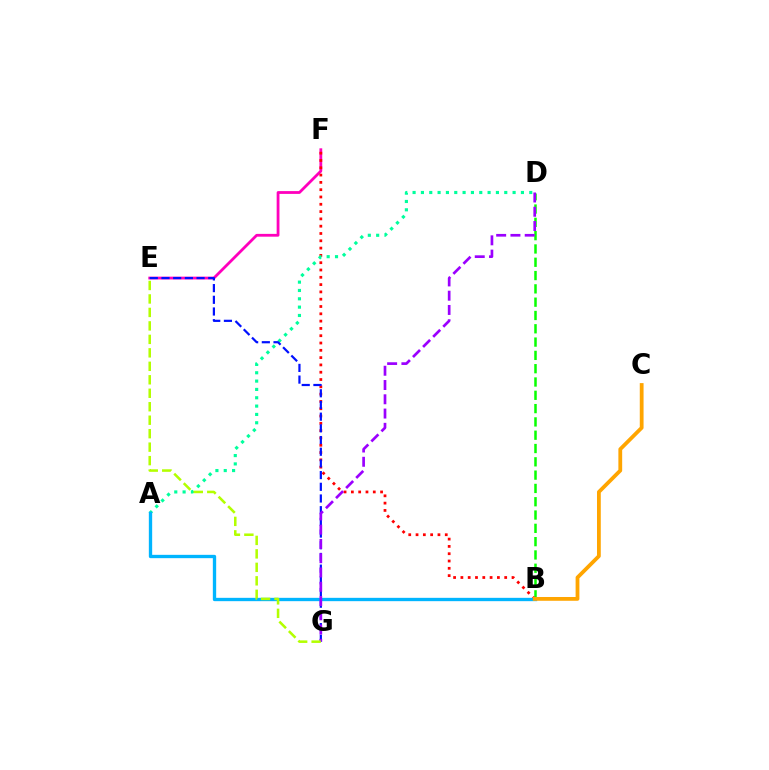{('E', 'F'): [{'color': '#ff00bd', 'line_style': 'solid', 'thickness': 2.01}], ('B', 'D'): [{'color': '#08ff00', 'line_style': 'dashed', 'thickness': 1.81}], ('B', 'F'): [{'color': '#ff0000', 'line_style': 'dotted', 'thickness': 1.98}], ('A', 'D'): [{'color': '#00ff9d', 'line_style': 'dotted', 'thickness': 2.26}], ('E', 'G'): [{'color': '#0010ff', 'line_style': 'dashed', 'thickness': 1.59}, {'color': '#b3ff00', 'line_style': 'dashed', 'thickness': 1.83}], ('A', 'B'): [{'color': '#00b5ff', 'line_style': 'solid', 'thickness': 2.39}], ('D', 'G'): [{'color': '#9b00ff', 'line_style': 'dashed', 'thickness': 1.94}], ('B', 'C'): [{'color': '#ffa500', 'line_style': 'solid', 'thickness': 2.73}]}